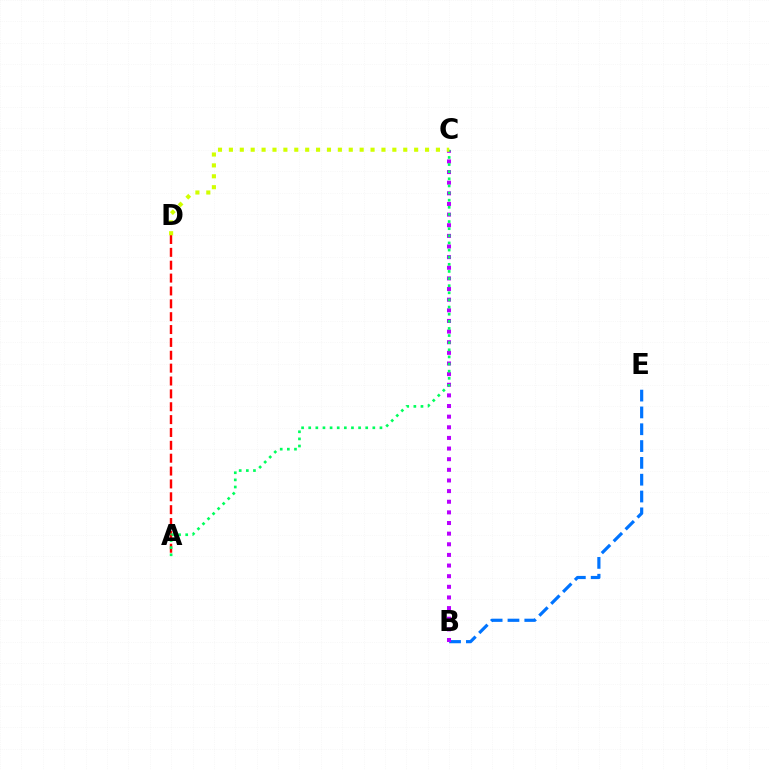{('B', 'E'): [{'color': '#0074ff', 'line_style': 'dashed', 'thickness': 2.29}], ('A', 'D'): [{'color': '#ff0000', 'line_style': 'dashed', 'thickness': 1.75}], ('B', 'C'): [{'color': '#b900ff', 'line_style': 'dotted', 'thickness': 2.89}], ('A', 'C'): [{'color': '#00ff5c', 'line_style': 'dotted', 'thickness': 1.94}], ('C', 'D'): [{'color': '#d1ff00', 'line_style': 'dotted', 'thickness': 2.96}]}